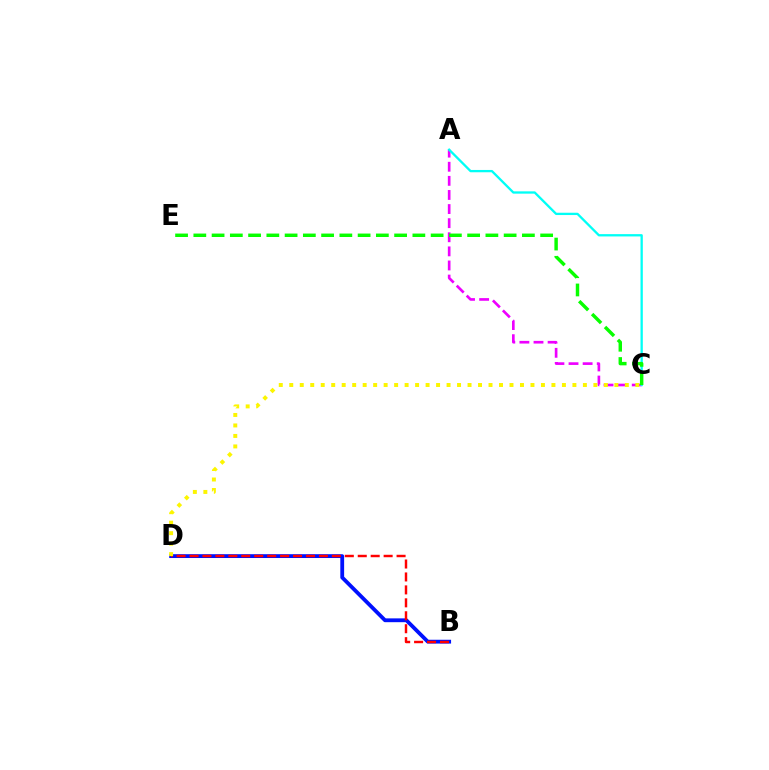{('B', 'D'): [{'color': '#0010ff', 'line_style': 'solid', 'thickness': 2.75}, {'color': '#ff0000', 'line_style': 'dashed', 'thickness': 1.76}], ('A', 'C'): [{'color': '#ee00ff', 'line_style': 'dashed', 'thickness': 1.92}, {'color': '#00fff6', 'line_style': 'solid', 'thickness': 1.66}], ('C', 'D'): [{'color': '#fcf500', 'line_style': 'dotted', 'thickness': 2.85}], ('C', 'E'): [{'color': '#08ff00', 'line_style': 'dashed', 'thickness': 2.48}]}